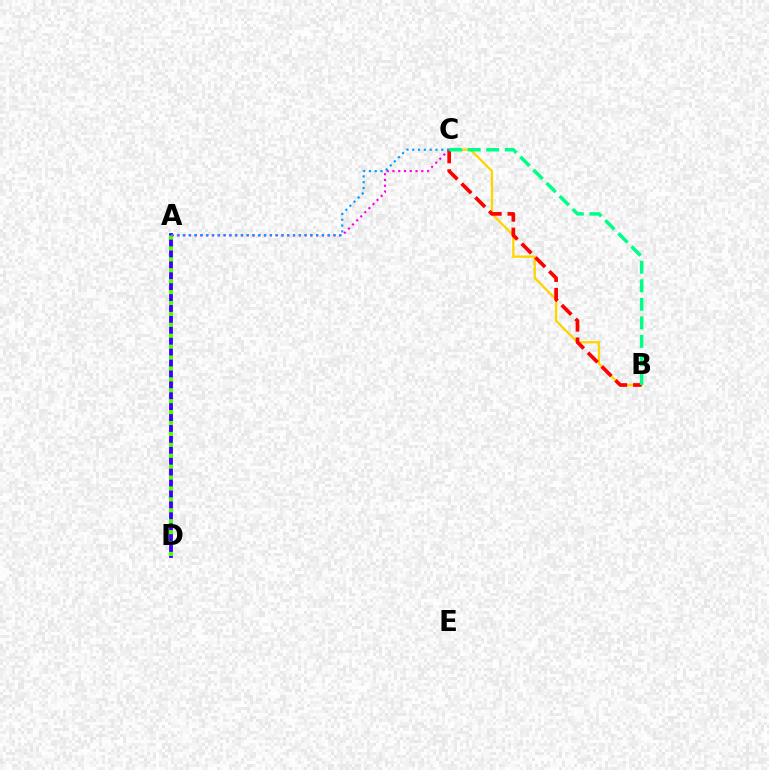{('A', 'C'): [{'color': '#ff00ed', 'line_style': 'dotted', 'thickness': 1.57}, {'color': '#009eff', 'line_style': 'dotted', 'thickness': 1.58}], ('A', 'D'): [{'color': '#3700ff', 'line_style': 'solid', 'thickness': 2.76}, {'color': '#4fff00', 'line_style': 'dotted', 'thickness': 2.96}], ('B', 'C'): [{'color': '#ffd500', 'line_style': 'solid', 'thickness': 1.67}, {'color': '#ff0000', 'line_style': 'dashed', 'thickness': 2.65}, {'color': '#00ff86', 'line_style': 'dashed', 'thickness': 2.52}]}